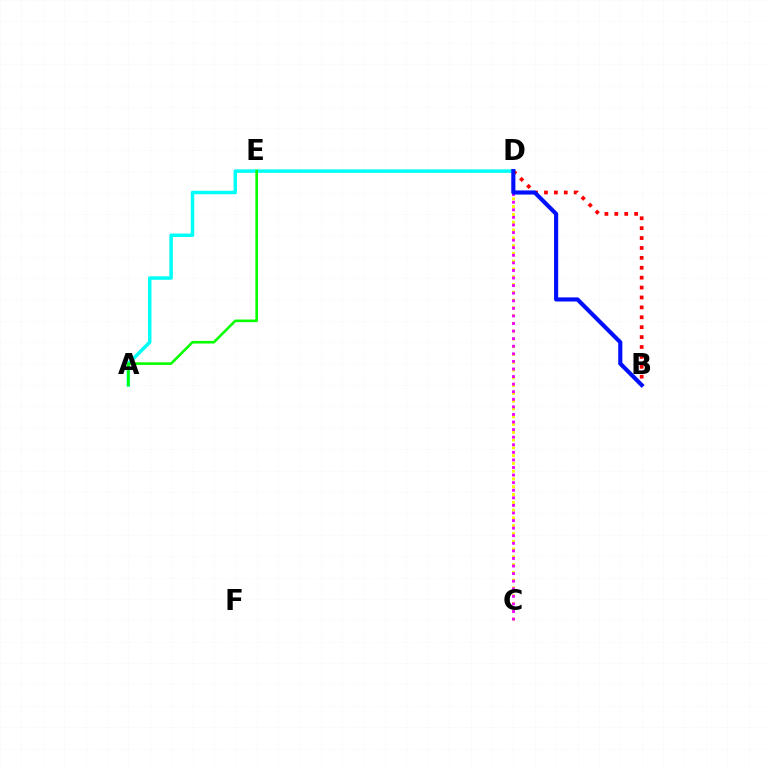{('C', 'D'): [{'color': '#fcf500', 'line_style': 'dotted', 'thickness': 2.11}, {'color': '#ee00ff', 'line_style': 'dotted', 'thickness': 2.06}], ('A', 'D'): [{'color': '#00fff6', 'line_style': 'solid', 'thickness': 2.5}], ('A', 'E'): [{'color': '#08ff00', 'line_style': 'solid', 'thickness': 1.88}], ('B', 'D'): [{'color': '#ff0000', 'line_style': 'dotted', 'thickness': 2.69}, {'color': '#0010ff', 'line_style': 'solid', 'thickness': 2.97}]}